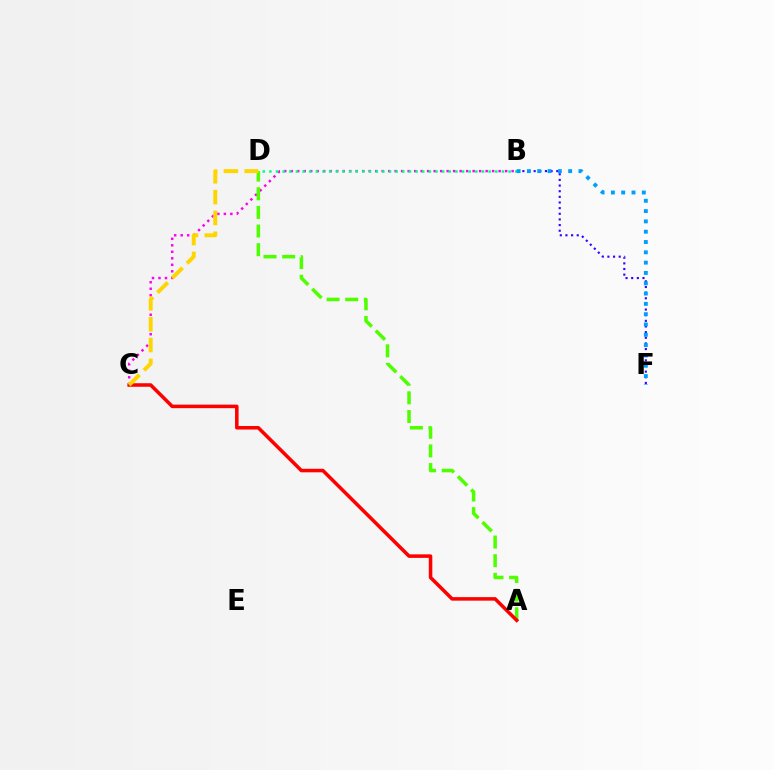{('B', 'C'): [{'color': '#ff00ed', 'line_style': 'dotted', 'thickness': 1.77}], ('B', 'F'): [{'color': '#3700ff', 'line_style': 'dotted', 'thickness': 1.53}, {'color': '#009eff', 'line_style': 'dotted', 'thickness': 2.8}], ('B', 'D'): [{'color': '#00ff86', 'line_style': 'dotted', 'thickness': 1.81}], ('A', 'D'): [{'color': '#4fff00', 'line_style': 'dashed', 'thickness': 2.53}], ('A', 'C'): [{'color': '#ff0000', 'line_style': 'solid', 'thickness': 2.54}], ('C', 'D'): [{'color': '#ffd500', 'line_style': 'dashed', 'thickness': 2.83}]}